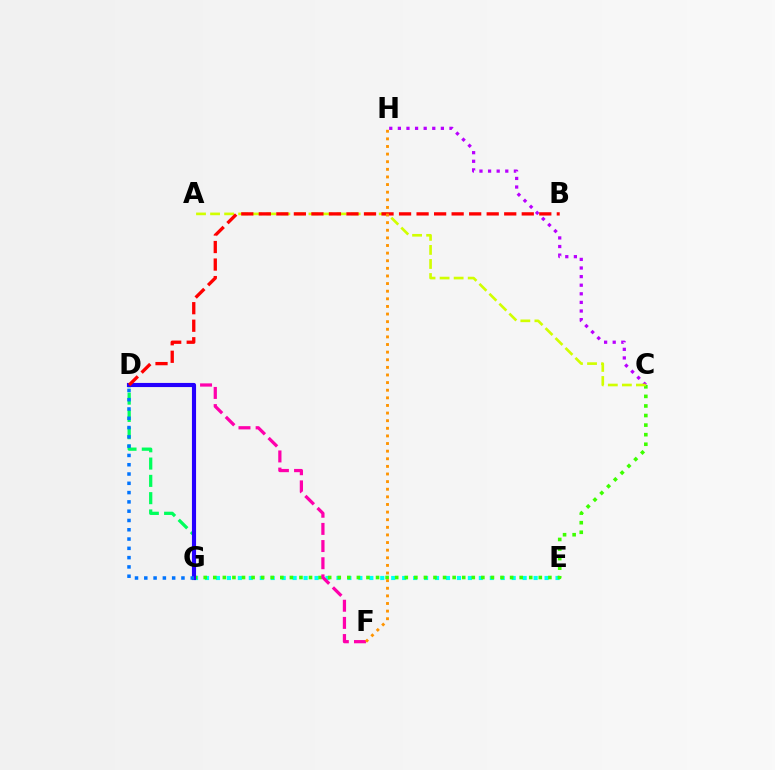{('E', 'G'): [{'color': '#00fff6', 'line_style': 'dotted', 'thickness': 2.98}], ('C', 'G'): [{'color': '#3dff00', 'line_style': 'dotted', 'thickness': 2.6}], ('D', 'F'): [{'color': '#ff00ac', 'line_style': 'dashed', 'thickness': 2.33}], ('C', 'H'): [{'color': '#b900ff', 'line_style': 'dotted', 'thickness': 2.34}], ('A', 'C'): [{'color': '#d1ff00', 'line_style': 'dashed', 'thickness': 1.91}], ('D', 'G'): [{'color': '#00ff5c', 'line_style': 'dashed', 'thickness': 2.35}, {'color': '#2500ff', 'line_style': 'solid', 'thickness': 2.97}, {'color': '#0074ff', 'line_style': 'dotted', 'thickness': 2.52}], ('B', 'D'): [{'color': '#ff0000', 'line_style': 'dashed', 'thickness': 2.38}], ('F', 'H'): [{'color': '#ff9400', 'line_style': 'dotted', 'thickness': 2.07}]}